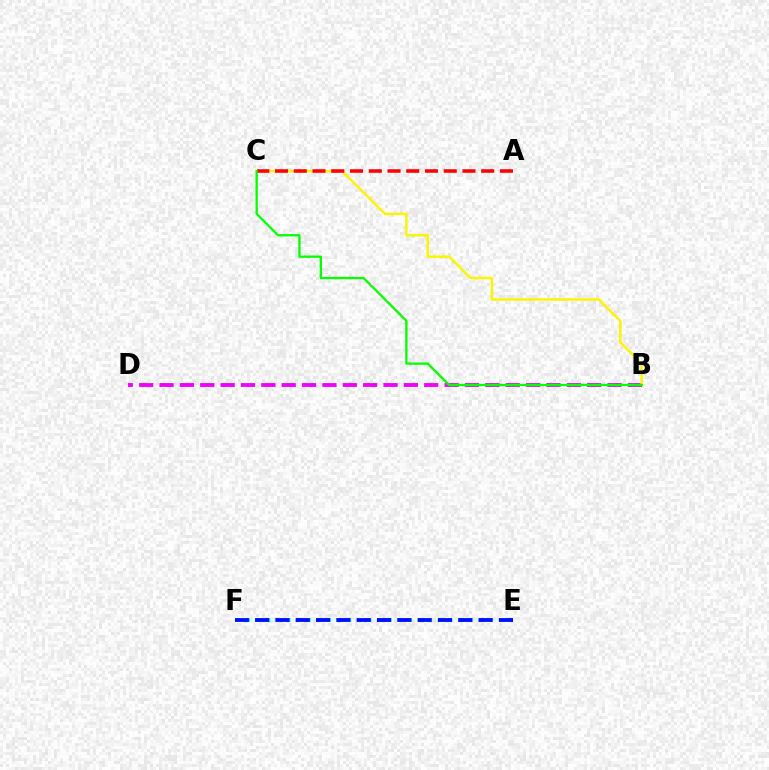{('B', 'D'): [{'color': '#ee00ff', 'line_style': 'dashed', 'thickness': 2.77}], ('E', 'F'): [{'color': '#00fff6', 'line_style': 'dotted', 'thickness': 2.75}, {'color': '#0010ff', 'line_style': 'dashed', 'thickness': 2.76}], ('B', 'C'): [{'color': '#fcf500', 'line_style': 'solid', 'thickness': 1.8}, {'color': '#08ff00', 'line_style': 'solid', 'thickness': 1.67}], ('A', 'C'): [{'color': '#ff0000', 'line_style': 'dashed', 'thickness': 2.55}]}